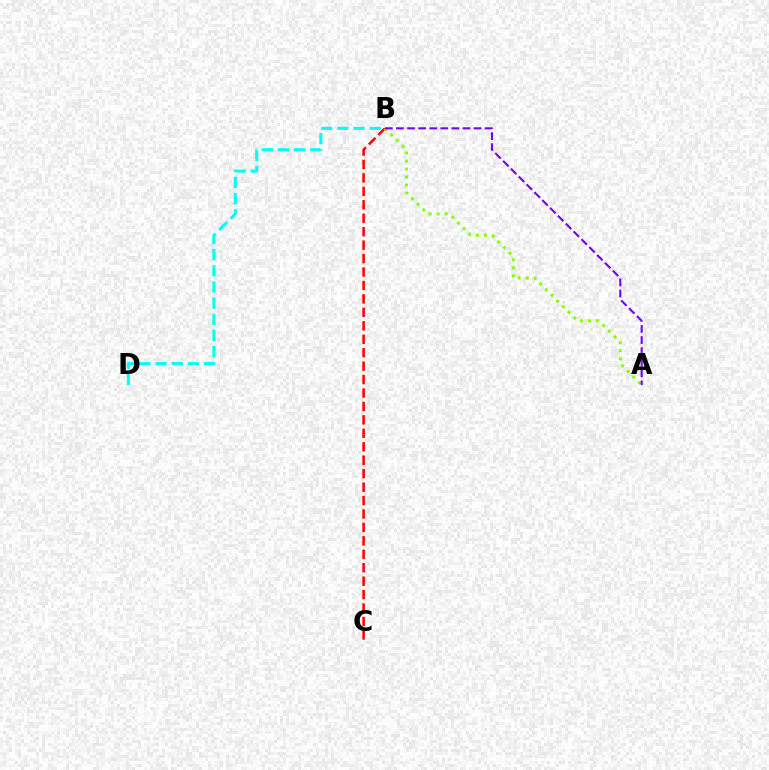{('B', 'C'): [{'color': '#ff0000', 'line_style': 'dashed', 'thickness': 1.83}], ('A', 'B'): [{'color': '#84ff00', 'line_style': 'dotted', 'thickness': 2.18}, {'color': '#7200ff', 'line_style': 'dashed', 'thickness': 1.51}], ('B', 'D'): [{'color': '#00fff6', 'line_style': 'dashed', 'thickness': 2.2}]}